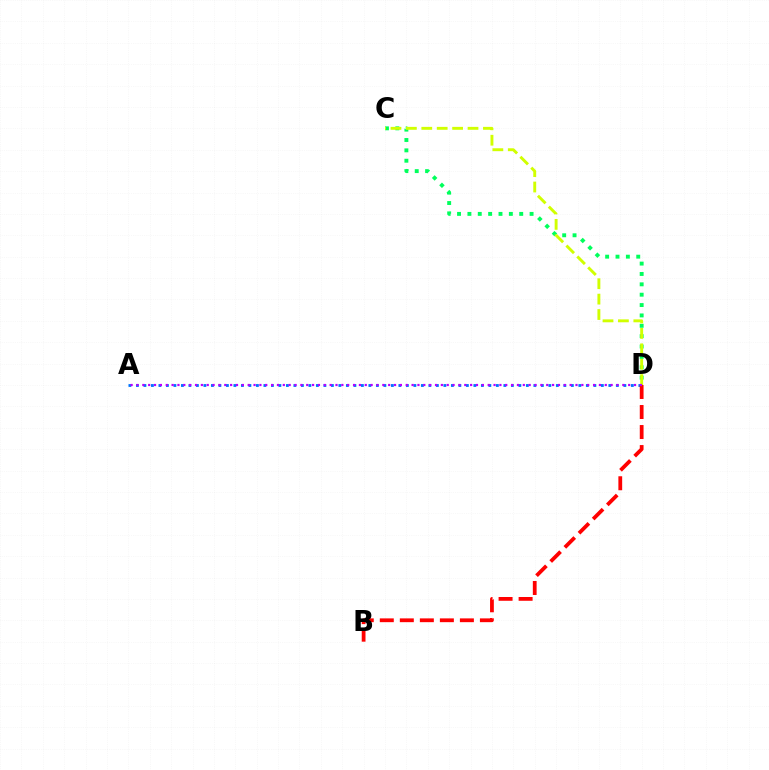{('C', 'D'): [{'color': '#00ff5c', 'line_style': 'dotted', 'thickness': 2.82}, {'color': '#d1ff00', 'line_style': 'dashed', 'thickness': 2.09}], ('A', 'D'): [{'color': '#0074ff', 'line_style': 'dotted', 'thickness': 2.04}, {'color': '#b900ff', 'line_style': 'dotted', 'thickness': 1.59}], ('B', 'D'): [{'color': '#ff0000', 'line_style': 'dashed', 'thickness': 2.72}]}